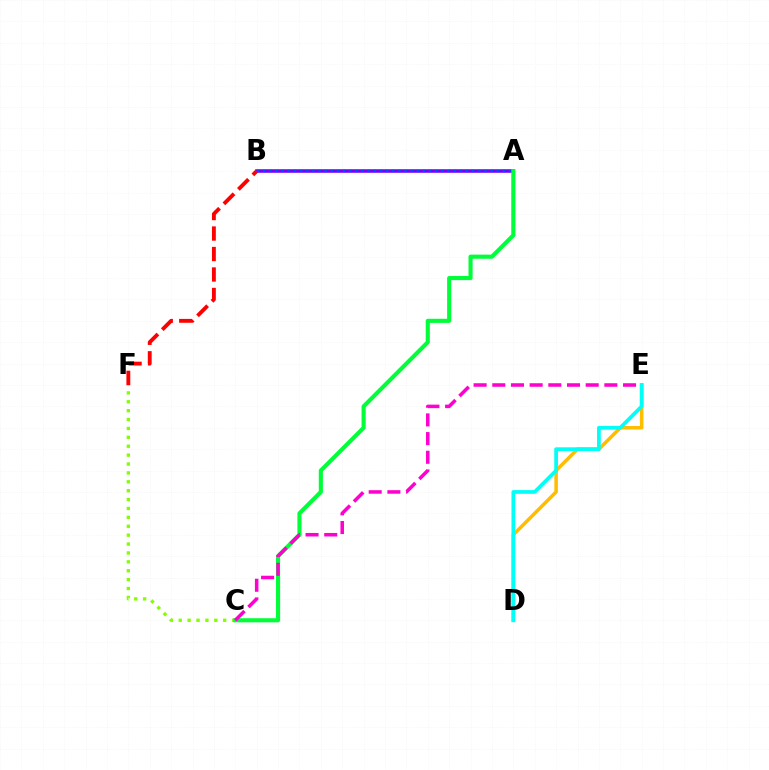{('A', 'B'): [{'color': '#7200ff', 'line_style': 'solid', 'thickness': 2.54}, {'color': '#004bff', 'line_style': 'dotted', 'thickness': 1.67}], ('C', 'F'): [{'color': '#84ff00', 'line_style': 'dotted', 'thickness': 2.42}], ('B', 'F'): [{'color': '#ff0000', 'line_style': 'dashed', 'thickness': 2.78}], ('D', 'E'): [{'color': '#ffbd00', 'line_style': 'solid', 'thickness': 2.54}, {'color': '#00fff6', 'line_style': 'solid', 'thickness': 2.68}], ('A', 'C'): [{'color': '#00ff39', 'line_style': 'solid', 'thickness': 2.96}], ('C', 'E'): [{'color': '#ff00cf', 'line_style': 'dashed', 'thickness': 2.54}]}